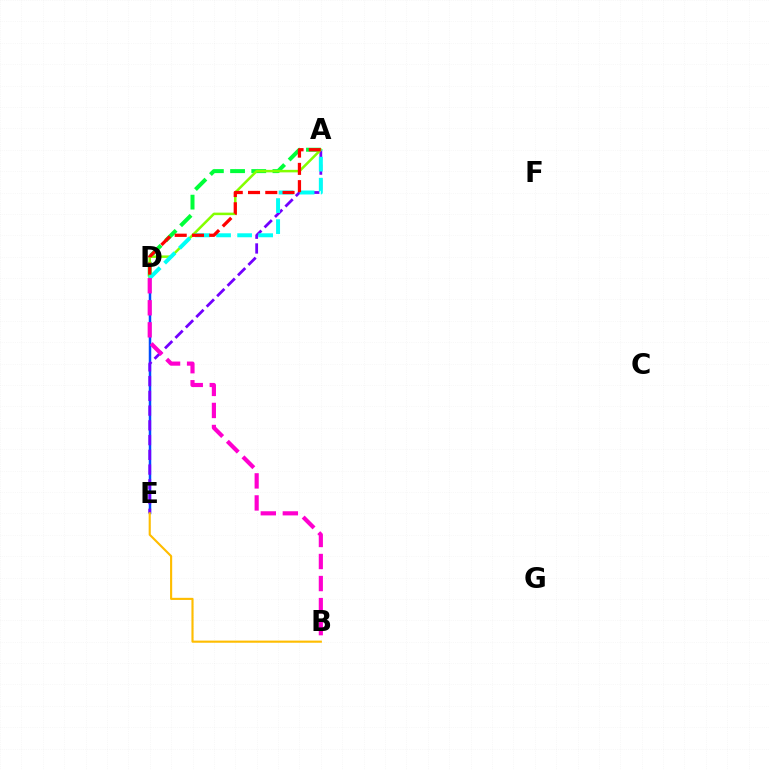{('D', 'E'): [{'color': '#004bff', 'line_style': 'solid', 'thickness': 1.8}], ('A', 'D'): [{'color': '#00ff39', 'line_style': 'dashed', 'thickness': 2.88}, {'color': '#84ff00', 'line_style': 'solid', 'thickness': 1.82}, {'color': '#00fff6', 'line_style': 'dashed', 'thickness': 2.86}, {'color': '#ff0000', 'line_style': 'dashed', 'thickness': 2.34}], ('A', 'E'): [{'color': '#7200ff', 'line_style': 'dashed', 'thickness': 2.0}], ('B', 'E'): [{'color': '#ffbd00', 'line_style': 'solid', 'thickness': 1.53}], ('B', 'D'): [{'color': '#ff00cf', 'line_style': 'dashed', 'thickness': 2.99}]}